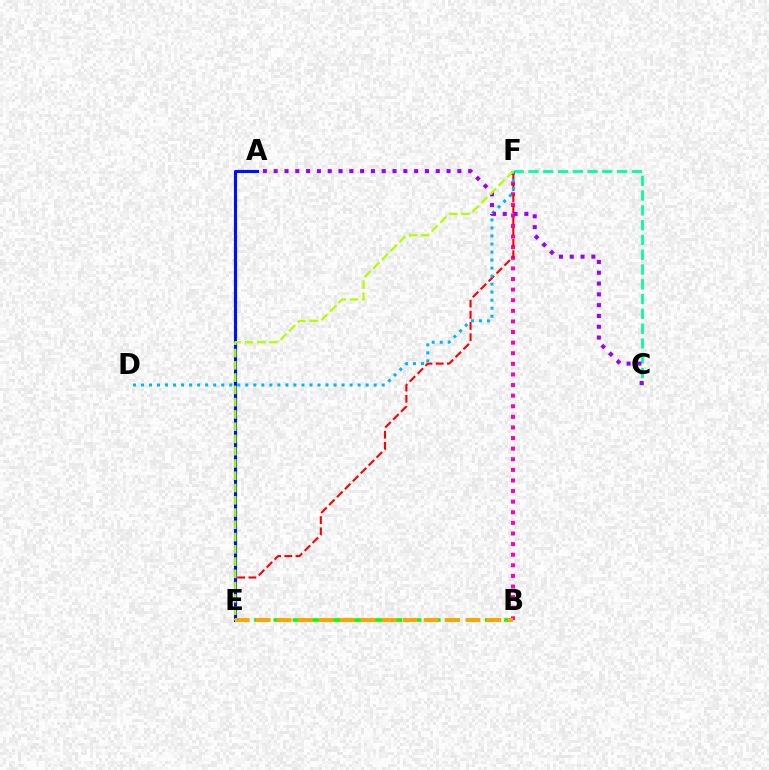{('B', 'F'): [{'color': '#ff00bd', 'line_style': 'dotted', 'thickness': 2.88}], ('E', 'F'): [{'color': '#ff0000', 'line_style': 'dashed', 'thickness': 1.52}, {'color': '#b3ff00', 'line_style': 'dashed', 'thickness': 1.67}], ('B', 'E'): [{'color': '#08ff00', 'line_style': 'dashed', 'thickness': 2.61}, {'color': '#ffa500', 'line_style': 'dashed', 'thickness': 2.85}], ('C', 'F'): [{'color': '#00ff9d', 'line_style': 'dashed', 'thickness': 2.01}], ('A', 'E'): [{'color': '#0010ff', 'line_style': 'solid', 'thickness': 2.24}], ('D', 'F'): [{'color': '#00b5ff', 'line_style': 'dotted', 'thickness': 2.18}], ('A', 'C'): [{'color': '#9b00ff', 'line_style': 'dotted', 'thickness': 2.94}]}